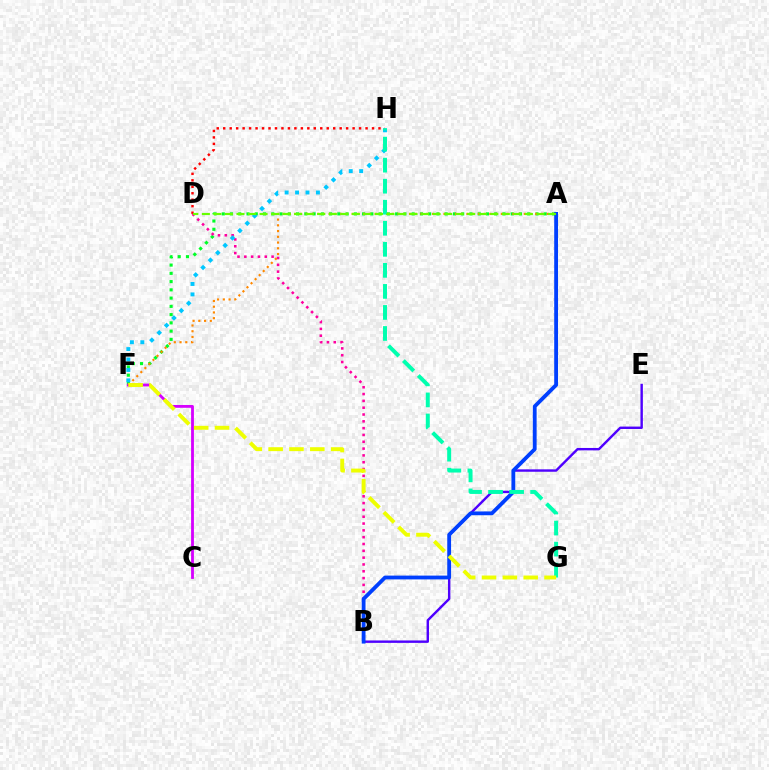{('A', 'F'): [{'color': '#00ff27', 'line_style': 'dotted', 'thickness': 2.24}, {'color': '#ff8800', 'line_style': 'dotted', 'thickness': 1.56}], ('B', 'D'): [{'color': '#ff00a0', 'line_style': 'dotted', 'thickness': 1.85}], ('F', 'H'): [{'color': '#00c7ff', 'line_style': 'dotted', 'thickness': 2.83}], ('D', 'H'): [{'color': '#ff0000', 'line_style': 'dotted', 'thickness': 1.76}], ('B', 'E'): [{'color': '#4f00ff', 'line_style': 'solid', 'thickness': 1.74}], ('C', 'F'): [{'color': '#d600ff', 'line_style': 'solid', 'thickness': 2.02}], ('A', 'B'): [{'color': '#003fff', 'line_style': 'solid', 'thickness': 2.74}], ('G', 'H'): [{'color': '#00ffaf', 'line_style': 'dashed', 'thickness': 2.86}], ('A', 'D'): [{'color': '#66ff00', 'line_style': 'dashed', 'thickness': 1.57}], ('F', 'G'): [{'color': '#eeff00', 'line_style': 'dashed', 'thickness': 2.83}]}